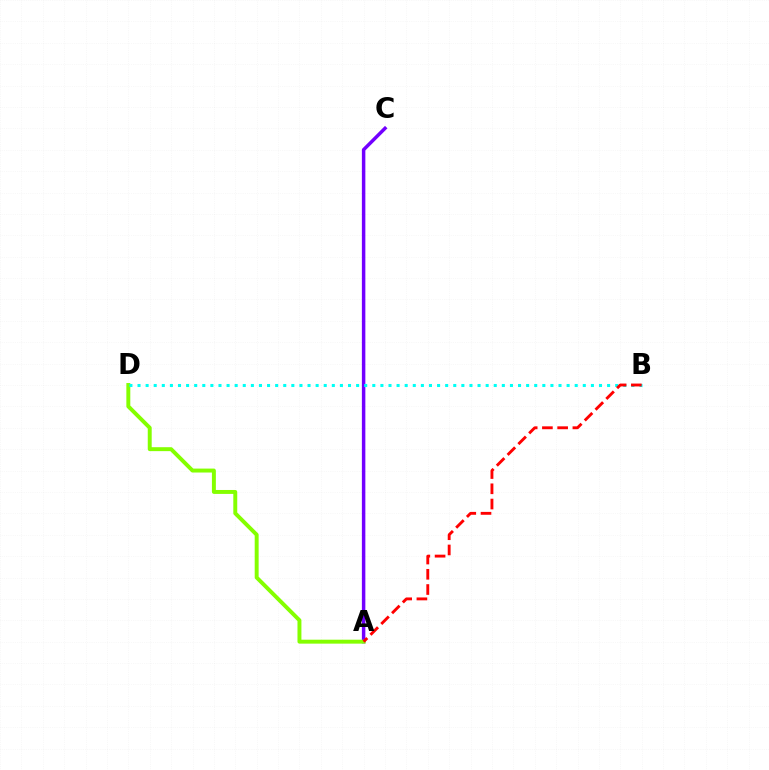{('A', 'C'): [{'color': '#7200ff', 'line_style': 'solid', 'thickness': 2.5}], ('A', 'D'): [{'color': '#84ff00', 'line_style': 'solid', 'thickness': 2.84}], ('B', 'D'): [{'color': '#00fff6', 'line_style': 'dotted', 'thickness': 2.2}], ('A', 'B'): [{'color': '#ff0000', 'line_style': 'dashed', 'thickness': 2.07}]}